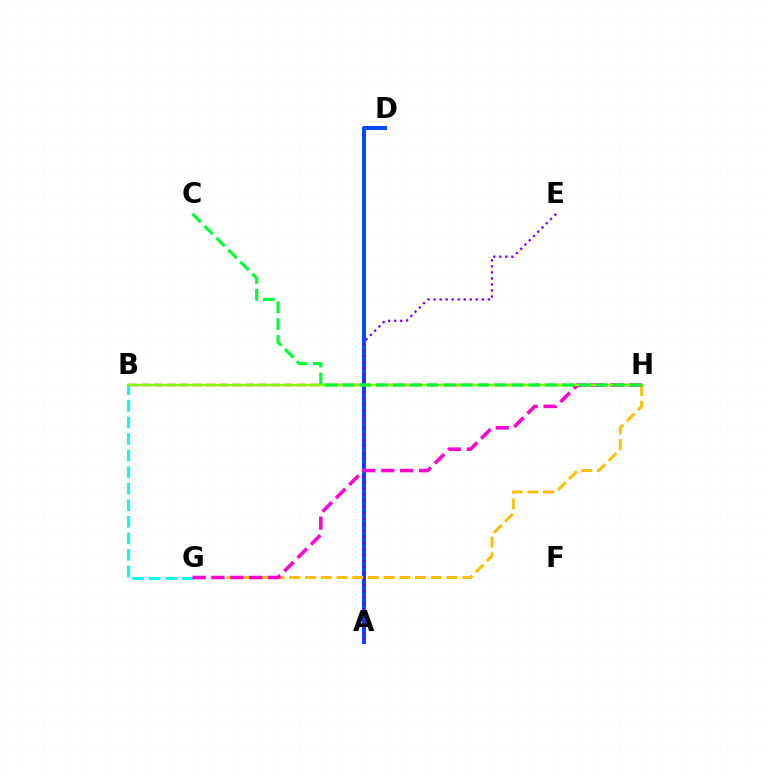{('A', 'D'): [{'color': '#004bff', 'line_style': 'solid', 'thickness': 2.88}], ('B', 'G'): [{'color': '#00fff6', 'line_style': 'dashed', 'thickness': 2.25}], ('B', 'H'): [{'color': '#ff0000', 'line_style': 'dashed', 'thickness': 1.77}, {'color': '#84ff00', 'line_style': 'solid', 'thickness': 1.76}], ('A', 'E'): [{'color': '#7200ff', 'line_style': 'dotted', 'thickness': 1.64}], ('G', 'H'): [{'color': '#ffbd00', 'line_style': 'dashed', 'thickness': 2.13}, {'color': '#ff00cf', 'line_style': 'dashed', 'thickness': 2.57}], ('C', 'H'): [{'color': '#00ff39', 'line_style': 'dashed', 'thickness': 2.3}]}